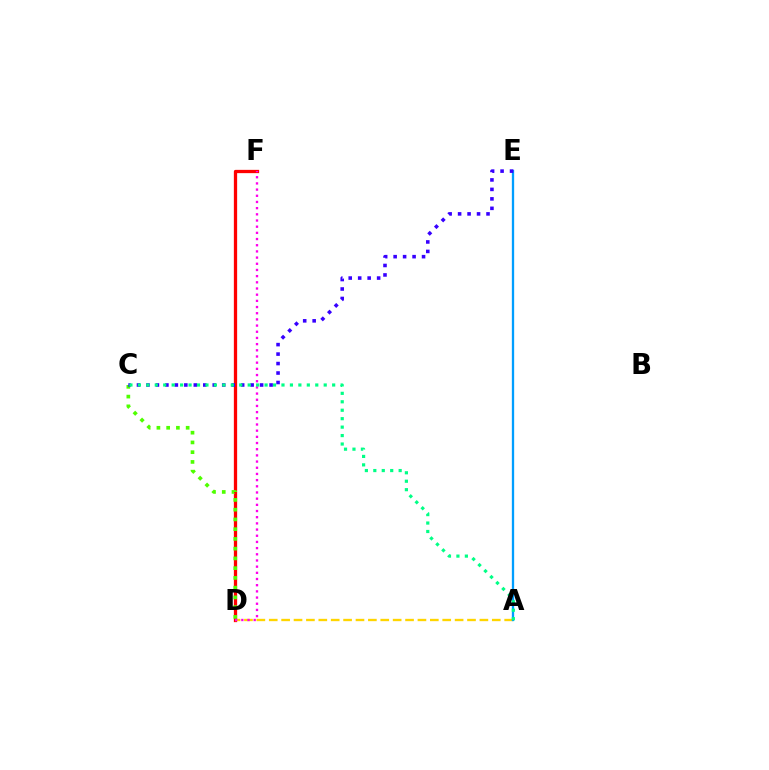{('D', 'F'): [{'color': '#ff0000', 'line_style': 'solid', 'thickness': 2.36}, {'color': '#ff00ed', 'line_style': 'dotted', 'thickness': 1.68}], ('A', 'D'): [{'color': '#ffd500', 'line_style': 'dashed', 'thickness': 1.68}], ('C', 'D'): [{'color': '#4fff00', 'line_style': 'dotted', 'thickness': 2.65}], ('A', 'E'): [{'color': '#009eff', 'line_style': 'solid', 'thickness': 1.66}], ('C', 'E'): [{'color': '#3700ff', 'line_style': 'dotted', 'thickness': 2.57}], ('A', 'C'): [{'color': '#00ff86', 'line_style': 'dotted', 'thickness': 2.3}]}